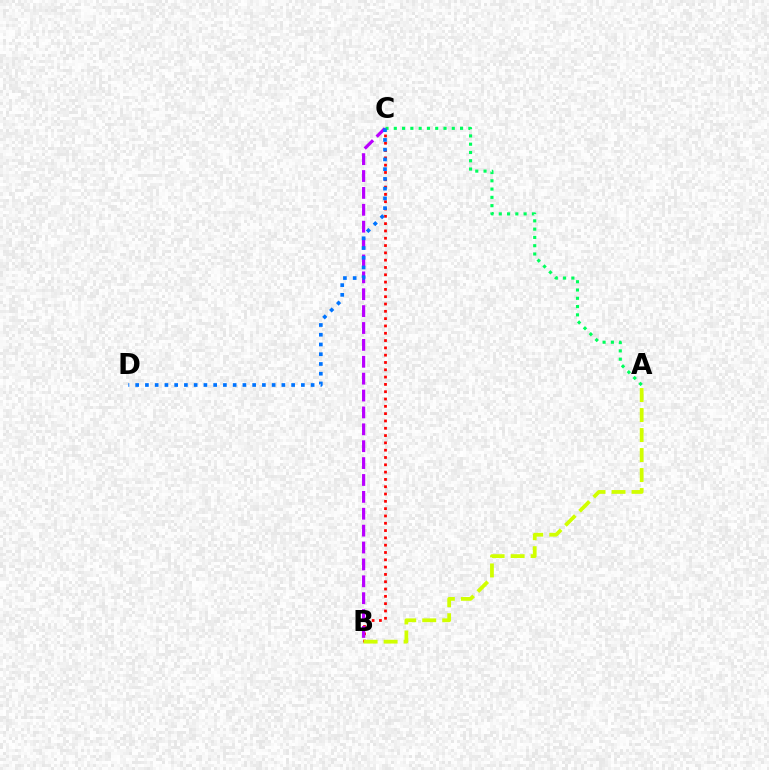{('B', 'C'): [{'color': '#ff0000', 'line_style': 'dotted', 'thickness': 1.99}, {'color': '#b900ff', 'line_style': 'dashed', 'thickness': 2.29}], ('A', 'B'): [{'color': '#d1ff00', 'line_style': 'dashed', 'thickness': 2.72}], ('A', 'C'): [{'color': '#00ff5c', 'line_style': 'dotted', 'thickness': 2.25}], ('C', 'D'): [{'color': '#0074ff', 'line_style': 'dotted', 'thickness': 2.65}]}